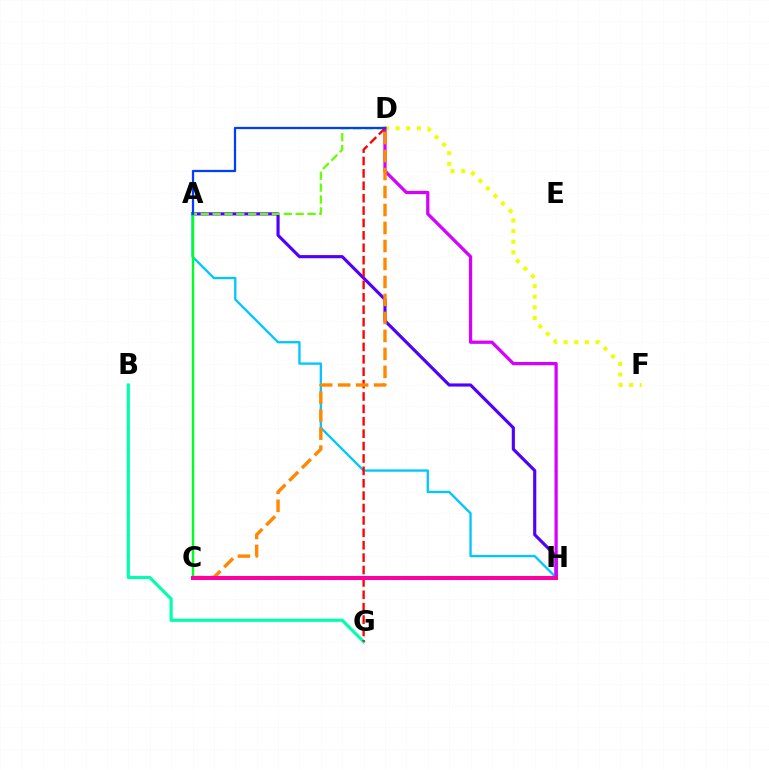{('A', 'H'): [{'color': '#4f00ff', 'line_style': 'solid', 'thickness': 2.26}, {'color': '#00c7ff', 'line_style': 'solid', 'thickness': 1.68}], ('B', 'G'): [{'color': '#00ffaf', 'line_style': 'solid', 'thickness': 2.27}], ('A', 'D'): [{'color': '#66ff00', 'line_style': 'dashed', 'thickness': 1.61}, {'color': '#003fff', 'line_style': 'solid', 'thickness': 1.63}], ('D', 'F'): [{'color': '#eeff00', 'line_style': 'dotted', 'thickness': 2.89}], ('D', 'H'): [{'color': '#d600ff', 'line_style': 'solid', 'thickness': 2.33}], ('D', 'G'): [{'color': '#ff0000', 'line_style': 'dashed', 'thickness': 1.68}], ('A', 'C'): [{'color': '#00ff27', 'line_style': 'solid', 'thickness': 1.77}], ('C', 'D'): [{'color': '#ff8800', 'line_style': 'dashed', 'thickness': 2.44}], ('C', 'H'): [{'color': '#ff00a0', 'line_style': 'solid', 'thickness': 2.91}]}